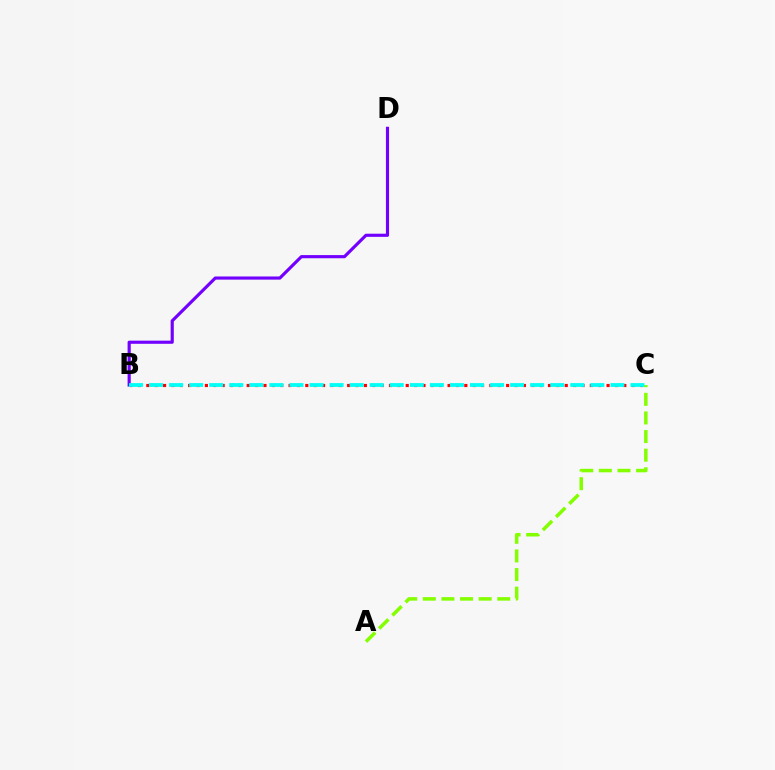{('B', 'D'): [{'color': '#7200ff', 'line_style': 'solid', 'thickness': 2.27}], ('B', 'C'): [{'color': '#ff0000', 'line_style': 'dotted', 'thickness': 2.27}, {'color': '#00fff6', 'line_style': 'dashed', 'thickness': 2.72}], ('A', 'C'): [{'color': '#84ff00', 'line_style': 'dashed', 'thickness': 2.53}]}